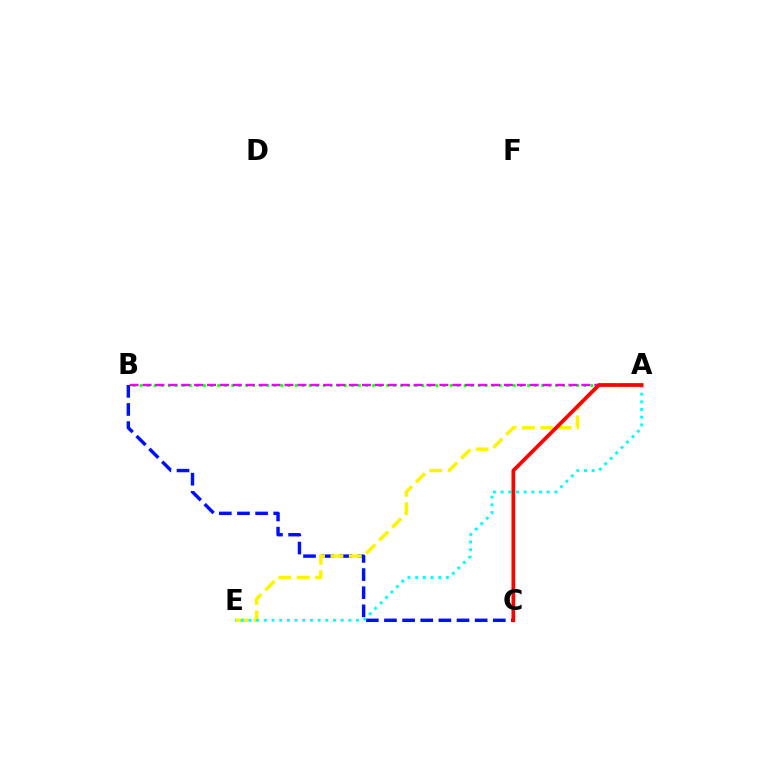{('B', 'C'): [{'color': '#0010ff', 'line_style': 'dashed', 'thickness': 2.46}], ('A', 'E'): [{'color': '#fcf500', 'line_style': 'dashed', 'thickness': 2.49}, {'color': '#00fff6', 'line_style': 'dotted', 'thickness': 2.09}], ('A', 'B'): [{'color': '#08ff00', 'line_style': 'dotted', 'thickness': 1.91}, {'color': '#ee00ff', 'line_style': 'dashed', 'thickness': 1.75}], ('A', 'C'): [{'color': '#ff0000', 'line_style': 'solid', 'thickness': 2.66}]}